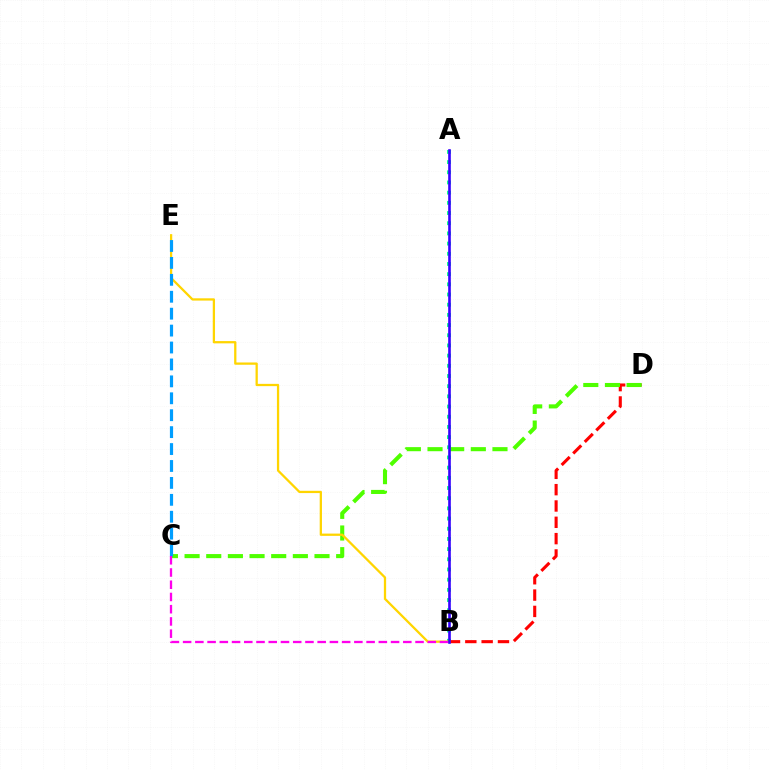{('A', 'B'): [{'color': '#00ff86', 'line_style': 'dotted', 'thickness': 2.77}, {'color': '#3700ff', 'line_style': 'solid', 'thickness': 1.89}], ('B', 'D'): [{'color': '#ff0000', 'line_style': 'dashed', 'thickness': 2.22}], ('C', 'D'): [{'color': '#4fff00', 'line_style': 'dashed', 'thickness': 2.94}], ('B', 'E'): [{'color': '#ffd500', 'line_style': 'solid', 'thickness': 1.63}], ('C', 'E'): [{'color': '#009eff', 'line_style': 'dashed', 'thickness': 2.3}], ('B', 'C'): [{'color': '#ff00ed', 'line_style': 'dashed', 'thickness': 1.66}]}